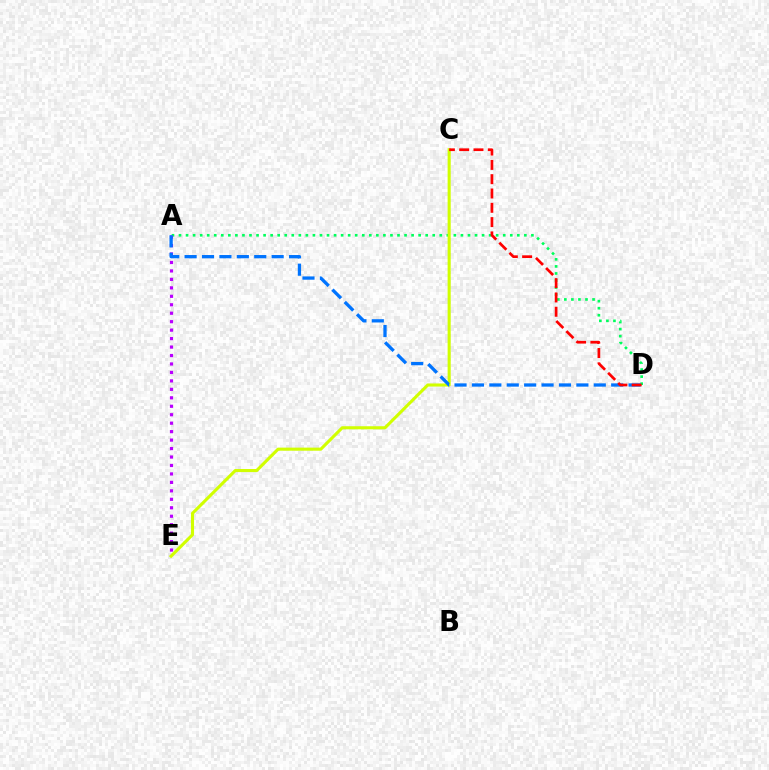{('A', 'D'): [{'color': '#00ff5c', 'line_style': 'dotted', 'thickness': 1.91}, {'color': '#0074ff', 'line_style': 'dashed', 'thickness': 2.36}], ('C', 'E'): [{'color': '#d1ff00', 'line_style': 'solid', 'thickness': 2.22}], ('A', 'E'): [{'color': '#b900ff', 'line_style': 'dotted', 'thickness': 2.3}], ('C', 'D'): [{'color': '#ff0000', 'line_style': 'dashed', 'thickness': 1.94}]}